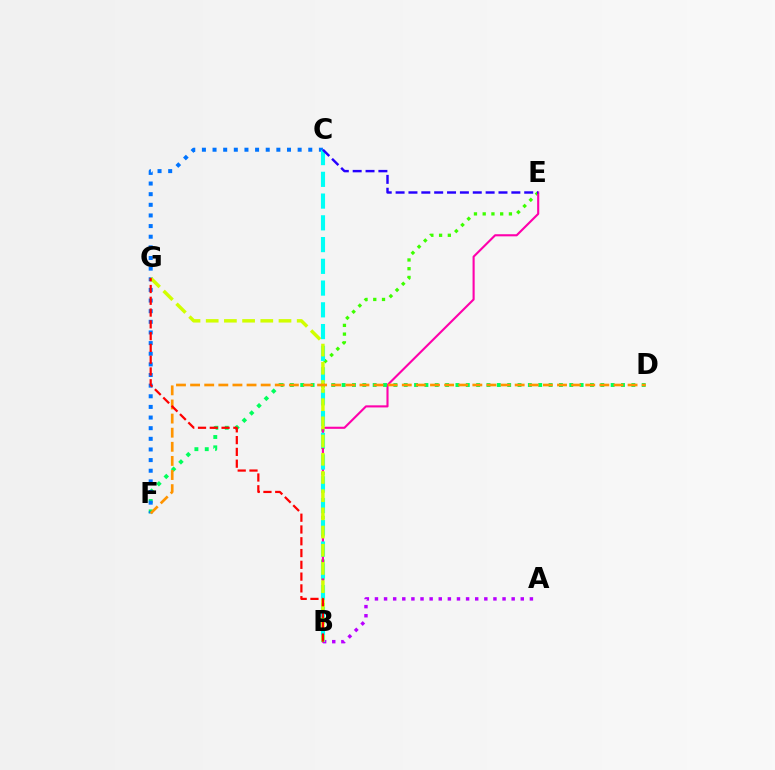{('B', 'E'): [{'color': '#3dff00', 'line_style': 'dotted', 'thickness': 2.37}, {'color': '#ff00ac', 'line_style': 'solid', 'thickness': 1.52}], ('D', 'F'): [{'color': '#00ff5c', 'line_style': 'dotted', 'thickness': 2.81}, {'color': '#ff9400', 'line_style': 'dashed', 'thickness': 1.92}], ('C', 'F'): [{'color': '#0074ff', 'line_style': 'dotted', 'thickness': 2.89}], ('A', 'B'): [{'color': '#b900ff', 'line_style': 'dotted', 'thickness': 2.48}], ('B', 'C'): [{'color': '#00fff6', 'line_style': 'dashed', 'thickness': 2.95}], ('B', 'G'): [{'color': '#d1ff00', 'line_style': 'dashed', 'thickness': 2.47}, {'color': '#ff0000', 'line_style': 'dashed', 'thickness': 1.6}], ('C', 'E'): [{'color': '#2500ff', 'line_style': 'dashed', 'thickness': 1.75}]}